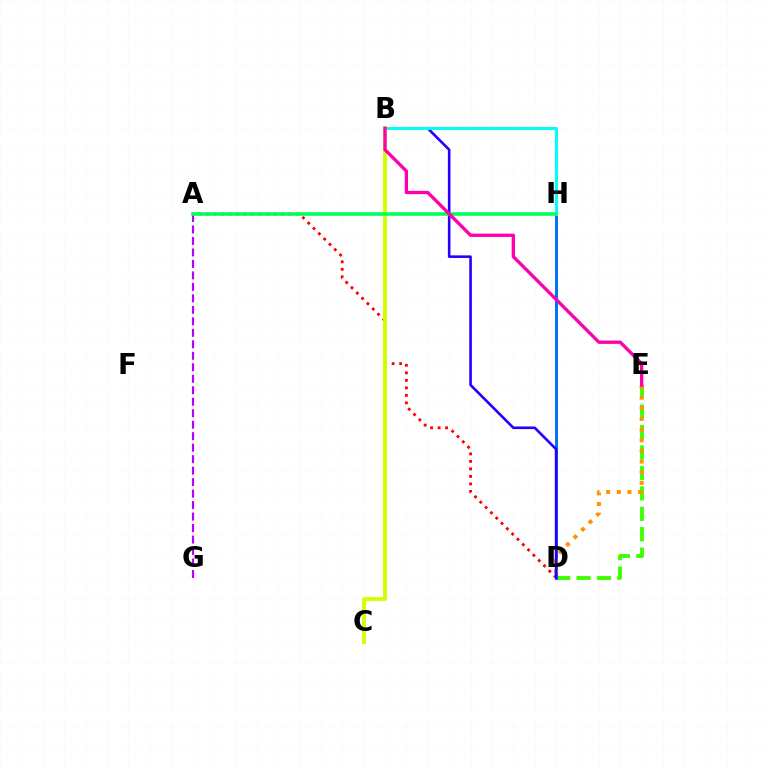{('D', 'E'): [{'color': '#3dff00', 'line_style': 'dashed', 'thickness': 2.78}, {'color': '#ff9400', 'line_style': 'dotted', 'thickness': 2.89}], ('D', 'H'): [{'color': '#0074ff', 'line_style': 'solid', 'thickness': 2.17}], ('A', 'D'): [{'color': '#ff0000', 'line_style': 'dotted', 'thickness': 2.04}], ('A', 'G'): [{'color': '#b900ff', 'line_style': 'dashed', 'thickness': 1.56}], ('B', 'D'): [{'color': '#2500ff', 'line_style': 'solid', 'thickness': 1.88}], ('B', 'H'): [{'color': '#00fff6', 'line_style': 'solid', 'thickness': 2.19}], ('B', 'C'): [{'color': '#d1ff00', 'line_style': 'solid', 'thickness': 2.8}], ('A', 'H'): [{'color': '#00ff5c', 'line_style': 'solid', 'thickness': 2.56}], ('B', 'E'): [{'color': '#ff00ac', 'line_style': 'solid', 'thickness': 2.4}]}